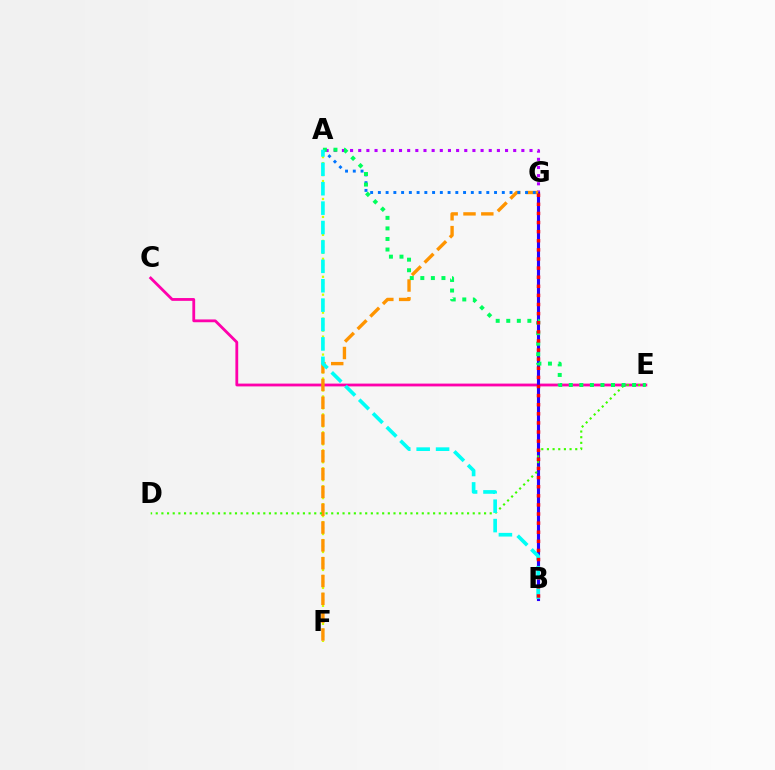{('A', 'G'): [{'color': '#b900ff', 'line_style': 'dotted', 'thickness': 2.22}, {'color': '#0074ff', 'line_style': 'dotted', 'thickness': 2.1}], ('C', 'E'): [{'color': '#ff00ac', 'line_style': 'solid', 'thickness': 2.02}], ('B', 'G'): [{'color': '#2500ff', 'line_style': 'solid', 'thickness': 2.24}, {'color': '#ff0000', 'line_style': 'dotted', 'thickness': 2.47}], ('A', 'F'): [{'color': '#d1ff00', 'line_style': 'dotted', 'thickness': 1.63}], ('F', 'G'): [{'color': '#ff9400', 'line_style': 'dashed', 'thickness': 2.42}], ('D', 'E'): [{'color': '#3dff00', 'line_style': 'dotted', 'thickness': 1.54}], ('A', 'E'): [{'color': '#00ff5c', 'line_style': 'dotted', 'thickness': 2.87}], ('A', 'B'): [{'color': '#00fff6', 'line_style': 'dashed', 'thickness': 2.64}]}